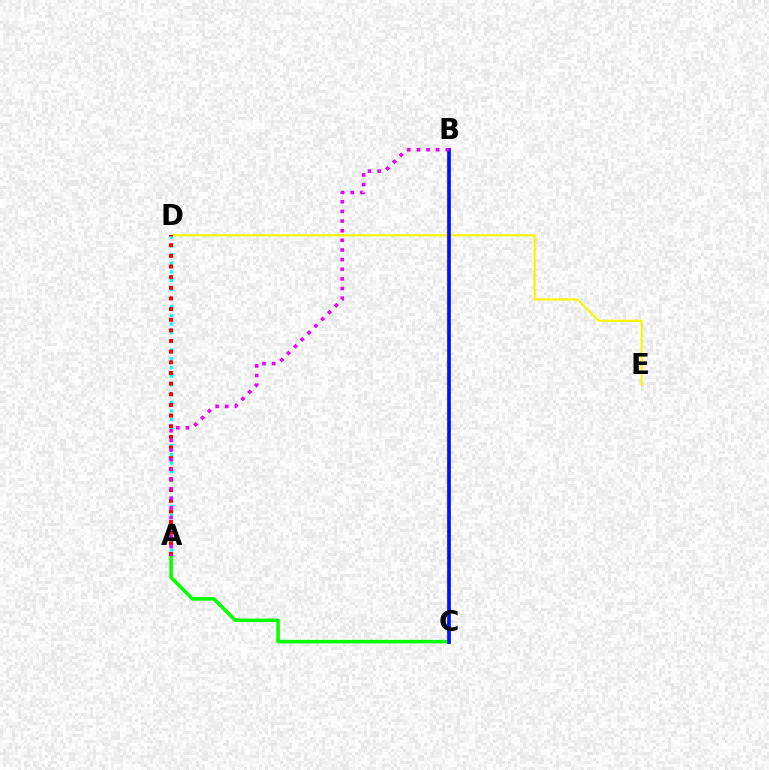{('A', 'C'): [{'color': '#08ff00', 'line_style': 'solid', 'thickness': 2.54}], ('D', 'E'): [{'color': '#fcf500', 'line_style': 'solid', 'thickness': 1.54}], ('A', 'D'): [{'color': '#00fff6', 'line_style': 'dotted', 'thickness': 2.36}, {'color': '#ff0000', 'line_style': 'dotted', 'thickness': 2.89}], ('B', 'C'): [{'color': '#0010ff', 'line_style': 'solid', 'thickness': 2.67}], ('A', 'B'): [{'color': '#ee00ff', 'line_style': 'dotted', 'thickness': 2.62}]}